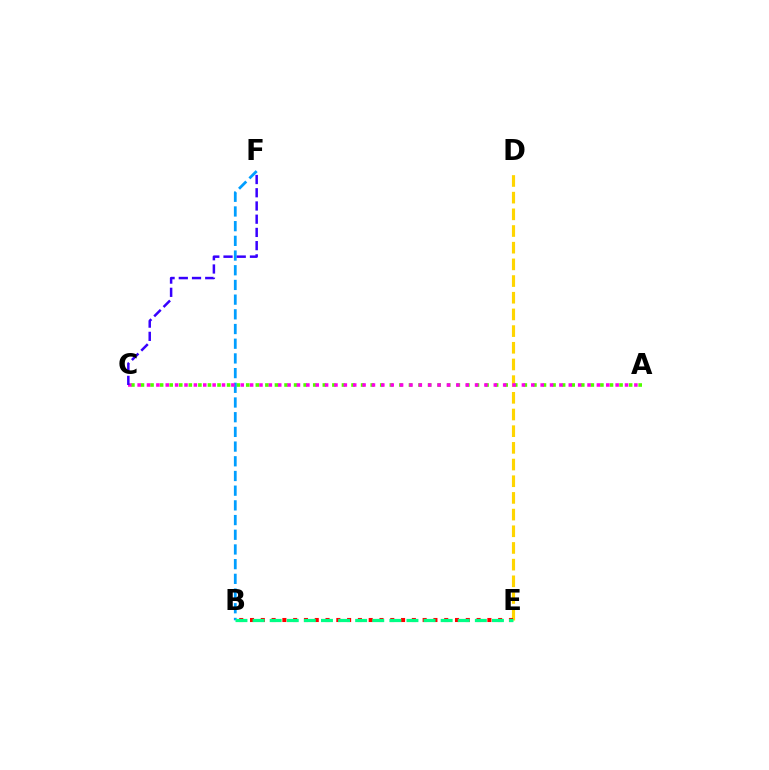{('A', 'C'): [{'color': '#4fff00', 'line_style': 'dotted', 'thickness': 2.6}, {'color': '#ff00ed', 'line_style': 'dotted', 'thickness': 2.55}], ('D', 'E'): [{'color': '#ffd500', 'line_style': 'dashed', 'thickness': 2.27}], ('B', 'F'): [{'color': '#009eff', 'line_style': 'dashed', 'thickness': 2.0}], ('B', 'E'): [{'color': '#ff0000', 'line_style': 'dotted', 'thickness': 2.93}, {'color': '#00ff86', 'line_style': 'dashed', 'thickness': 2.32}], ('C', 'F'): [{'color': '#3700ff', 'line_style': 'dashed', 'thickness': 1.8}]}